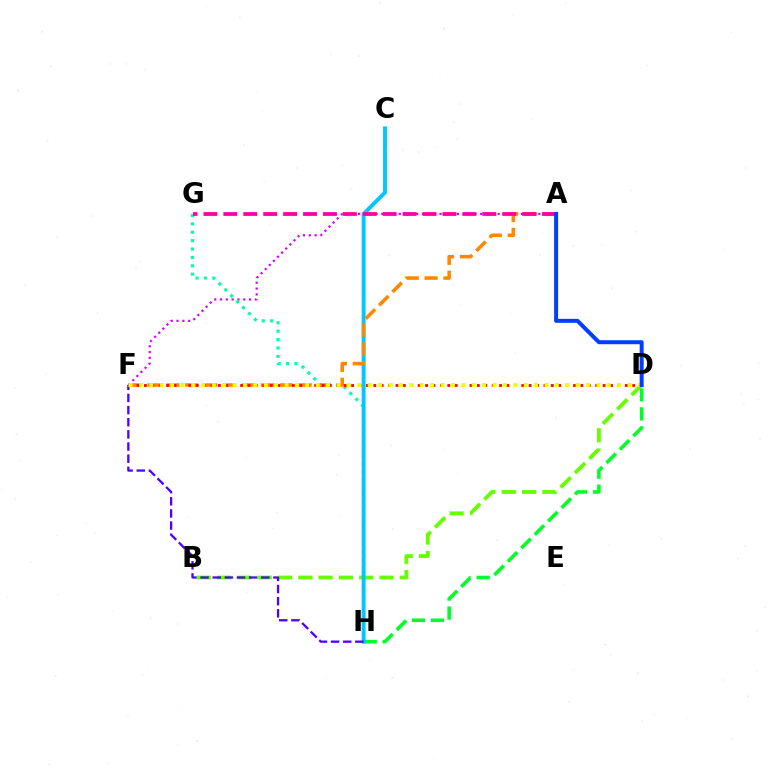{('D', 'H'): [{'color': '#00ff27', 'line_style': 'dashed', 'thickness': 2.58}], ('B', 'D'): [{'color': '#66ff00', 'line_style': 'dashed', 'thickness': 2.76}], ('A', 'F'): [{'color': '#d600ff', 'line_style': 'dotted', 'thickness': 1.58}, {'color': '#ff8800', 'line_style': 'dashed', 'thickness': 2.57}], ('G', 'H'): [{'color': '#00ffaf', 'line_style': 'dotted', 'thickness': 2.28}], ('C', 'H'): [{'color': '#00c7ff', 'line_style': 'solid', 'thickness': 2.81}], ('F', 'H'): [{'color': '#4f00ff', 'line_style': 'dashed', 'thickness': 1.65}], ('D', 'F'): [{'color': '#ff0000', 'line_style': 'dotted', 'thickness': 2.01}, {'color': '#eeff00', 'line_style': 'dotted', 'thickness': 2.83}], ('A', 'G'): [{'color': '#ff00a0', 'line_style': 'dashed', 'thickness': 2.71}], ('A', 'D'): [{'color': '#003fff', 'line_style': 'solid', 'thickness': 2.87}]}